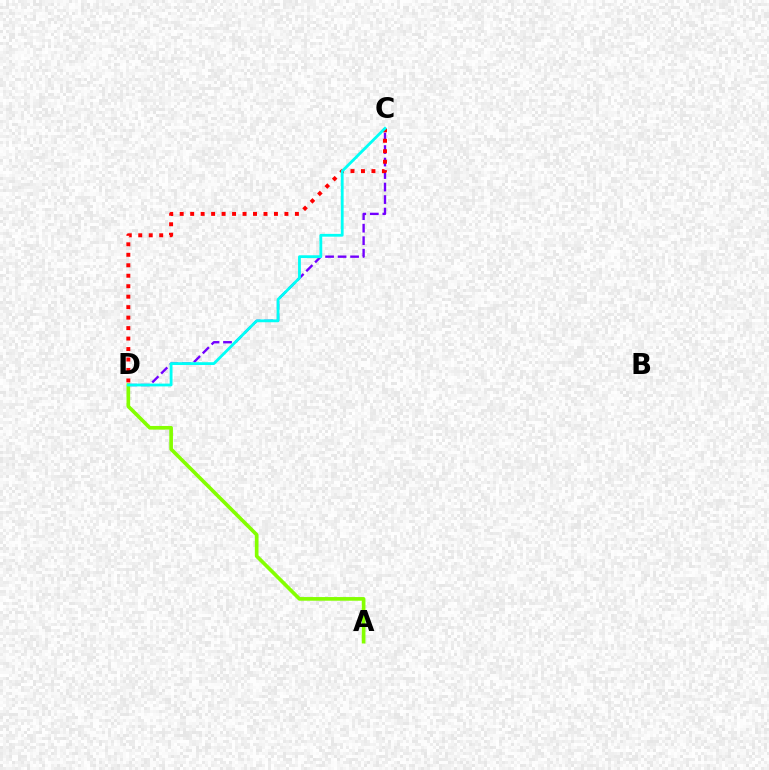{('C', 'D'): [{'color': '#7200ff', 'line_style': 'dashed', 'thickness': 1.7}, {'color': '#ff0000', 'line_style': 'dotted', 'thickness': 2.85}, {'color': '#00fff6', 'line_style': 'solid', 'thickness': 2.01}], ('A', 'D'): [{'color': '#84ff00', 'line_style': 'solid', 'thickness': 2.64}]}